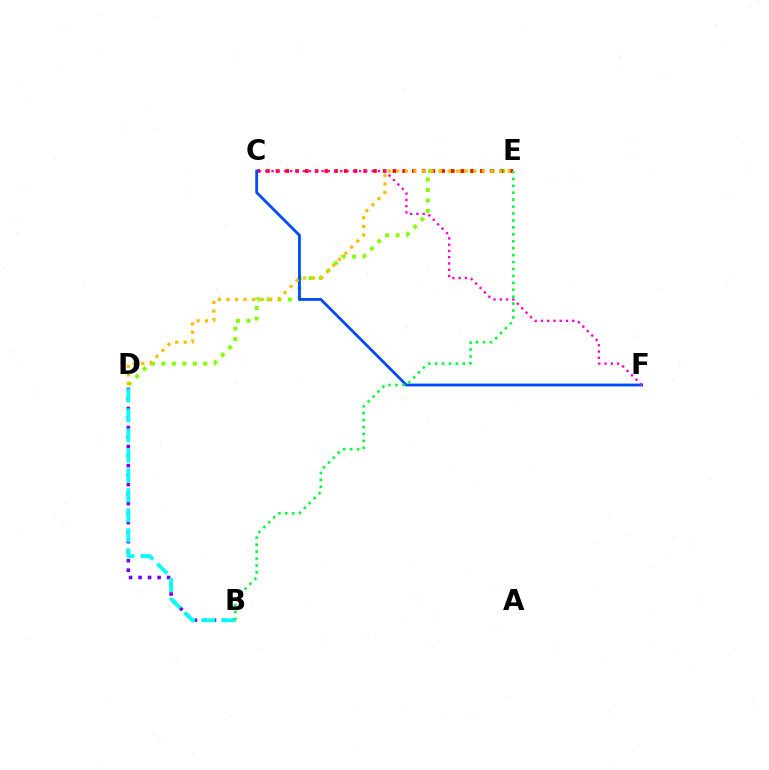{('B', 'D'): [{'color': '#7200ff', 'line_style': 'dotted', 'thickness': 2.58}, {'color': '#00fff6', 'line_style': 'dashed', 'thickness': 2.71}], ('D', 'E'): [{'color': '#84ff00', 'line_style': 'dotted', 'thickness': 2.85}, {'color': '#ffbd00', 'line_style': 'dotted', 'thickness': 2.32}], ('C', 'E'): [{'color': '#ff0000', 'line_style': 'dotted', 'thickness': 2.64}], ('C', 'F'): [{'color': '#004bff', 'line_style': 'solid', 'thickness': 2.03}, {'color': '#ff00cf', 'line_style': 'dotted', 'thickness': 1.7}], ('B', 'E'): [{'color': '#00ff39', 'line_style': 'dotted', 'thickness': 1.88}]}